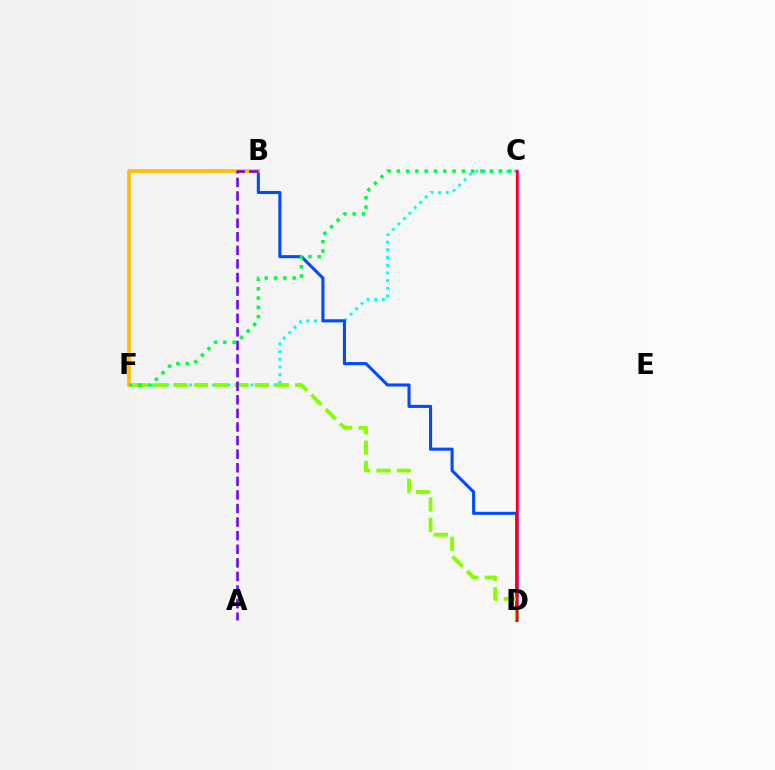{('C', 'F'): [{'color': '#00fff6', 'line_style': 'dotted', 'thickness': 2.08}, {'color': '#00ff39', 'line_style': 'dotted', 'thickness': 2.53}], ('C', 'D'): [{'color': '#ff00cf', 'line_style': 'solid', 'thickness': 1.85}, {'color': '#ff0000', 'line_style': 'solid', 'thickness': 1.64}], ('B', 'D'): [{'color': '#004bff', 'line_style': 'solid', 'thickness': 2.21}], ('D', 'F'): [{'color': '#84ff00', 'line_style': 'dashed', 'thickness': 2.75}], ('B', 'F'): [{'color': '#ffbd00', 'line_style': 'solid', 'thickness': 2.63}], ('A', 'B'): [{'color': '#7200ff', 'line_style': 'dashed', 'thickness': 1.85}]}